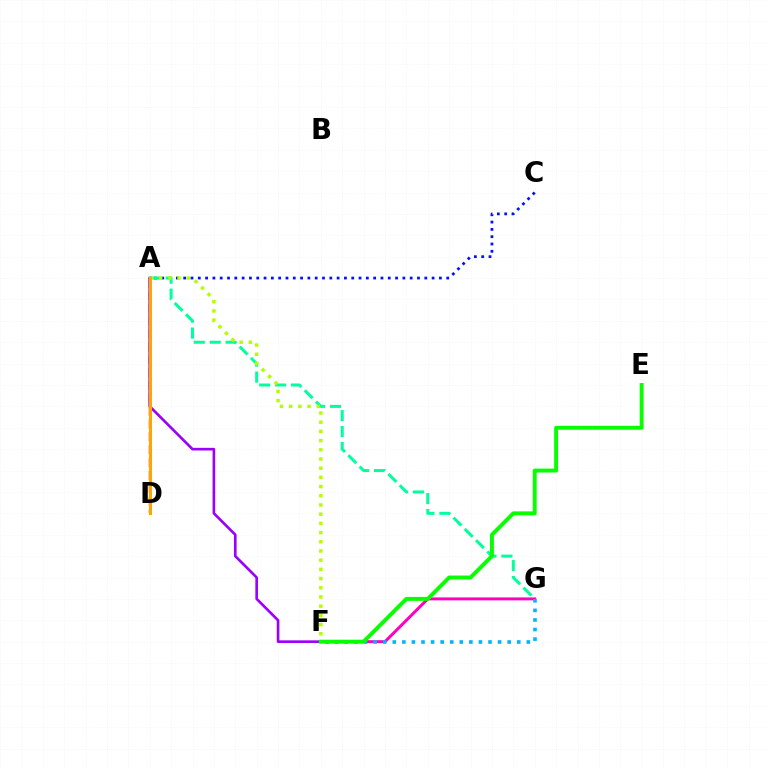{('A', 'C'): [{'color': '#0010ff', 'line_style': 'dotted', 'thickness': 1.99}], ('F', 'G'): [{'color': '#ff00bd', 'line_style': 'solid', 'thickness': 2.13}, {'color': '#00b5ff', 'line_style': 'dotted', 'thickness': 2.6}], ('A', 'G'): [{'color': '#00ff9d', 'line_style': 'dashed', 'thickness': 2.17}], ('A', 'D'): [{'color': '#ff0000', 'line_style': 'dashed', 'thickness': 1.75}, {'color': '#ffa500', 'line_style': 'solid', 'thickness': 2.16}], ('A', 'F'): [{'color': '#b3ff00', 'line_style': 'dotted', 'thickness': 2.5}, {'color': '#9b00ff', 'line_style': 'solid', 'thickness': 1.9}], ('E', 'F'): [{'color': '#08ff00', 'line_style': 'solid', 'thickness': 2.82}]}